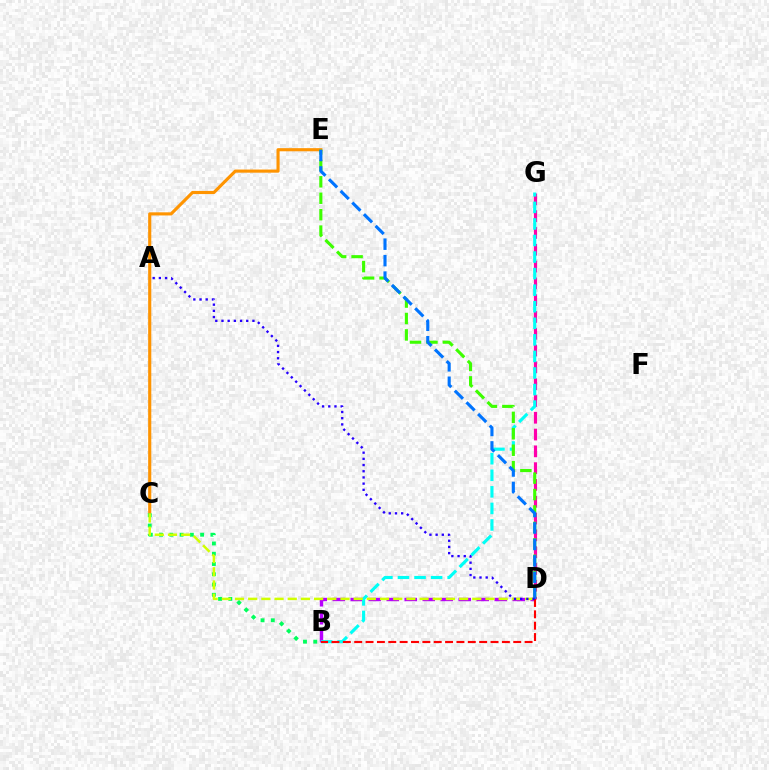{('B', 'D'): [{'color': '#b900ff', 'line_style': 'dashed', 'thickness': 2.44}, {'color': '#ff0000', 'line_style': 'dashed', 'thickness': 1.54}], ('D', 'G'): [{'color': '#ff00ac', 'line_style': 'dashed', 'thickness': 2.28}], ('C', 'E'): [{'color': '#ff9400', 'line_style': 'solid', 'thickness': 2.25}], ('B', 'G'): [{'color': '#00fff6', 'line_style': 'dashed', 'thickness': 2.25}], ('D', 'E'): [{'color': '#3dff00', 'line_style': 'dashed', 'thickness': 2.23}, {'color': '#0074ff', 'line_style': 'dashed', 'thickness': 2.24}], ('B', 'C'): [{'color': '#00ff5c', 'line_style': 'dotted', 'thickness': 2.79}], ('C', 'D'): [{'color': '#d1ff00', 'line_style': 'dashed', 'thickness': 1.79}], ('A', 'D'): [{'color': '#2500ff', 'line_style': 'dotted', 'thickness': 1.68}]}